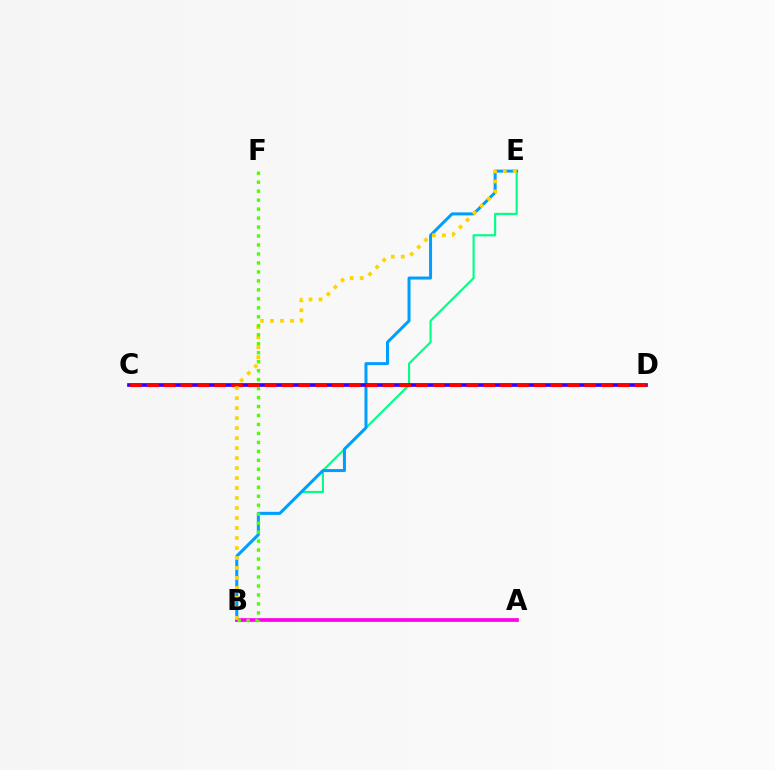{('B', 'E'): [{'color': '#00ff86', 'line_style': 'solid', 'thickness': 1.55}, {'color': '#009eff', 'line_style': 'solid', 'thickness': 2.16}, {'color': '#ffd500', 'line_style': 'dotted', 'thickness': 2.71}], ('C', 'D'): [{'color': '#3700ff', 'line_style': 'solid', 'thickness': 2.65}, {'color': '#ff0000', 'line_style': 'dashed', 'thickness': 2.28}], ('A', 'B'): [{'color': '#ff00ed', 'line_style': 'solid', 'thickness': 2.66}], ('B', 'F'): [{'color': '#4fff00', 'line_style': 'dotted', 'thickness': 2.44}]}